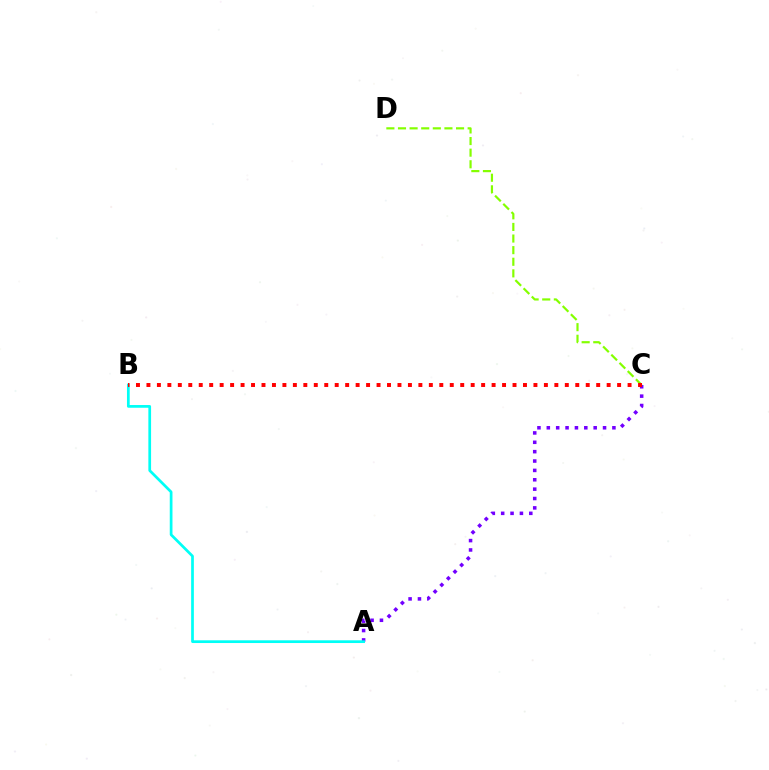{('A', 'C'): [{'color': '#7200ff', 'line_style': 'dotted', 'thickness': 2.55}], ('A', 'B'): [{'color': '#00fff6', 'line_style': 'solid', 'thickness': 1.96}], ('C', 'D'): [{'color': '#84ff00', 'line_style': 'dashed', 'thickness': 1.58}], ('B', 'C'): [{'color': '#ff0000', 'line_style': 'dotted', 'thickness': 2.84}]}